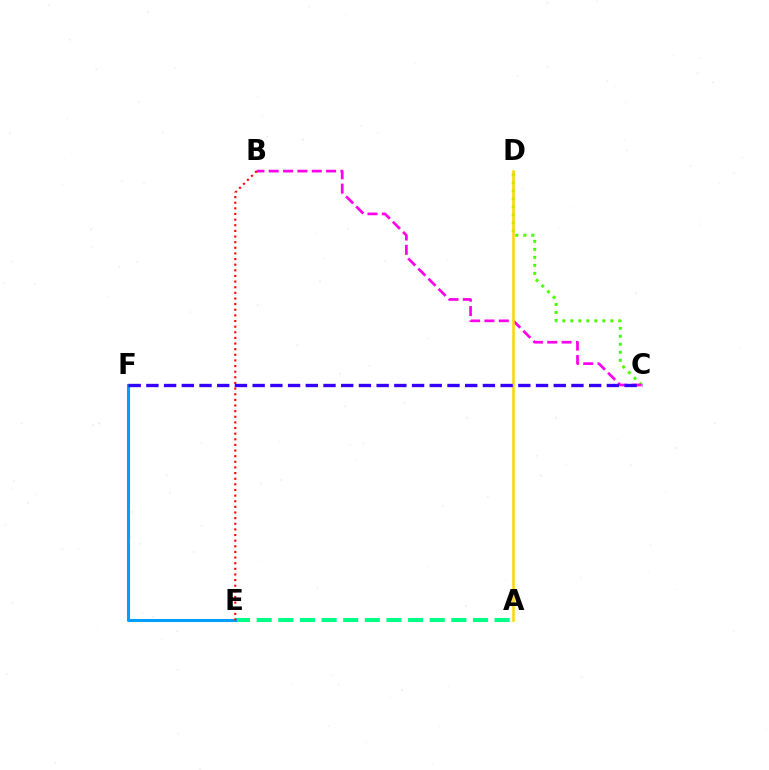{('C', 'D'): [{'color': '#4fff00', 'line_style': 'dotted', 'thickness': 2.17}], ('B', 'C'): [{'color': '#ff00ed', 'line_style': 'dashed', 'thickness': 1.95}], ('A', 'E'): [{'color': '#00ff86', 'line_style': 'dashed', 'thickness': 2.94}], ('E', 'F'): [{'color': '#009eff', 'line_style': 'solid', 'thickness': 2.21}], ('A', 'D'): [{'color': '#ffd500', 'line_style': 'solid', 'thickness': 1.81}], ('B', 'E'): [{'color': '#ff0000', 'line_style': 'dotted', 'thickness': 1.53}], ('C', 'F'): [{'color': '#3700ff', 'line_style': 'dashed', 'thickness': 2.41}]}